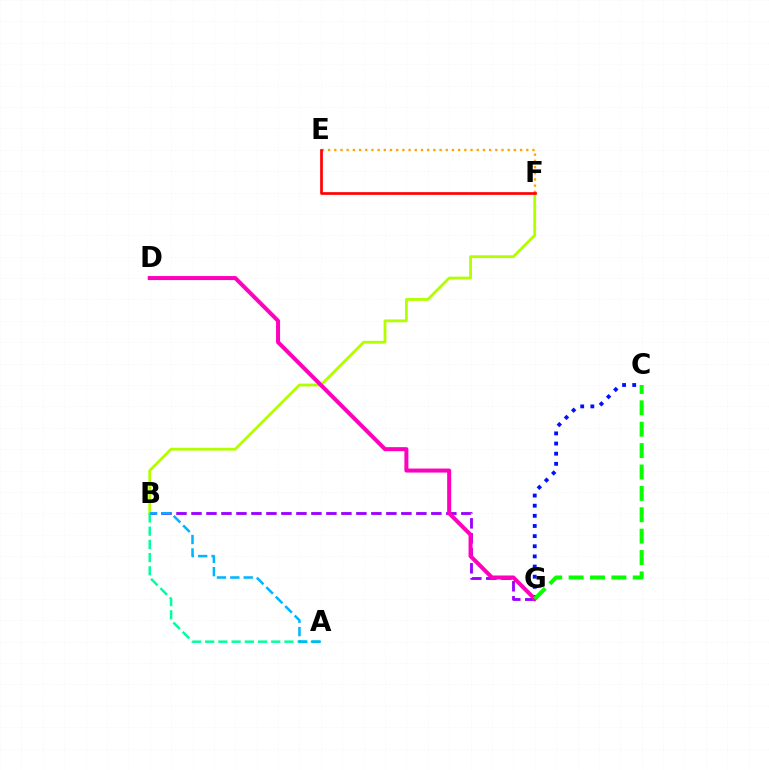{('B', 'G'): [{'color': '#9b00ff', 'line_style': 'dashed', 'thickness': 2.04}], ('C', 'G'): [{'color': '#0010ff', 'line_style': 'dotted', 'thickness': 2.76}, {'color': '#08ff00', 'line_style': 'dashed', 'thickness': 2.91}], ('B', 'F'): [{'color': '#b3ff00', 'line_style': 'solid', 'thickness': 2.03}], ('D', 'G'): [{'color': '#ff00bd', 'line_style': 'solid', 'thickness': 2.89}], ('E', 'F'): [{'color': '#ffa500', 'line_style': 'dotted', 'thickness': 1.68}, {'color': '#ff0000', 'line_style': 'solid', 'thickness': 1.93}], ('A', 'B'): [{'color': '#00ff9d', 'line_style': 'dashed', 'thickness': 1.8}, {'color': '#00b5ff', 'line_style': 'dashed', 'thickness': 1.82}]}